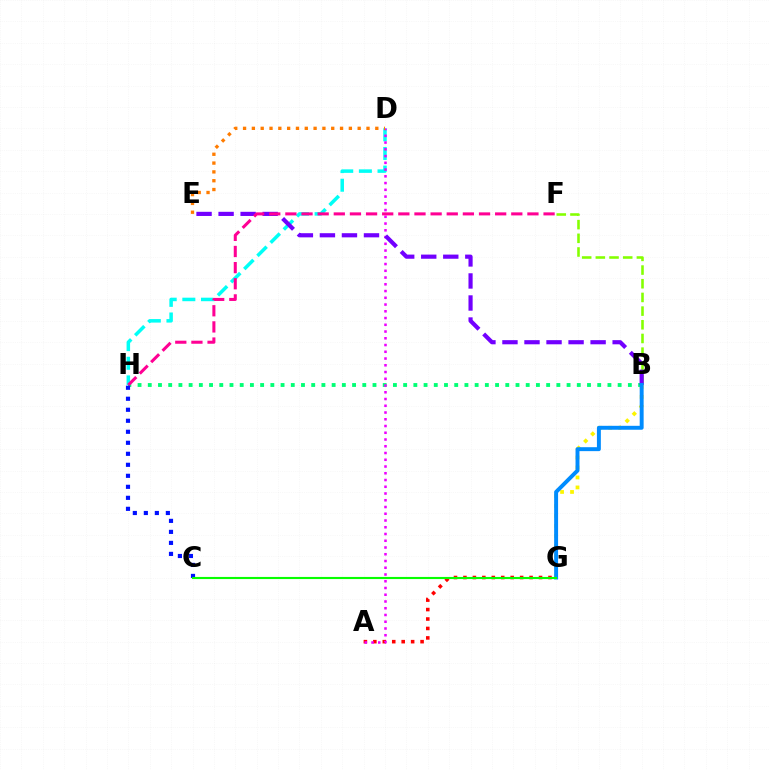{('B', 'F'): [{'color': '#84ff00', 'line_style': 'dashed', 'thickness': 1.86}], ('A', 'G'): [{'color': '#ff0000', 'line_style': 'dotted', 'thickness': 2.57}], ('B', 'G'): [{'color': '#fcf500', 'line_style': 'dotted', 'thickness': 2.71}, {'color': '#008cff', 'line_style': 'solid', 'thickness': 2.83}], ('B', 'H'): [{'color': '#00ff74', 'line_style': 'dotted', 'thickness': 2.78}], ('D', 'H'): [{'color': '#00fff6', 'line_style': 'dashed', 'thickness': 2.53}], ('A', 'D'): [{'color': '#ee00ff', 'line_style': 'dotted', 'thickness': 1.83}], ('B', 'E'): [{'color': '#7200ff', 'line_style': 'dashed', 'thickness': 2.99}], ('D', 'E'): [{'color': '#ff7c00', 'line_style': 'dotted', 'thickness': 2.4}], ('F', 'H'): [{'color': '#ff0094', 'line_style': 'dashed', 'thickness': 2.19}], ('C', 'H'): [{'color': '#0010ff', 'line_style': 'dotted', 'thickness': 2.99}], ('C', 'G'): [{'color': '#08ff00', 'line_style': 'solid', 'thickness': 1.53}]}